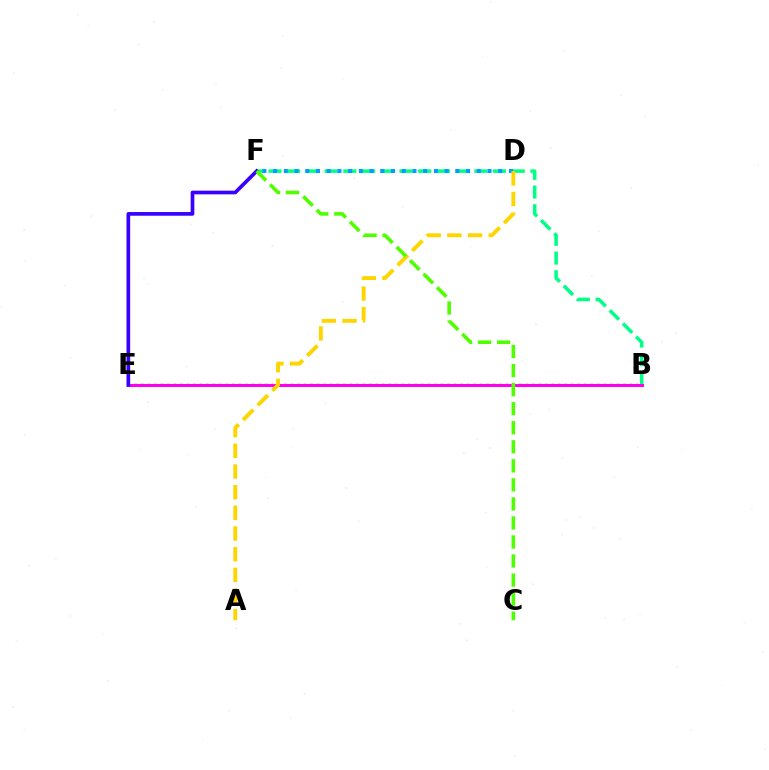{('B', 'E'): [{'color': '#ff0000', 'line_style': 'dotted', 'thickness': 1.77}, {'color': '#ff00ed', 'line_style': 'solid', 'thickness': 2.14}], ('B', 'F'): [{'color': '#00ff86', 'line_style': 'dashed', 'thickness': 2.54}], ('E', 'F'): [{'color': '#3700ff', 'line_style': 'solid', 'thickness': 2.65}], ('D', 'F'): [{'color': '#009eff', 'line_style': 'dotted', 'thickness': 2.91}], ('A', 'D'): [{'color': '#ffd500', 'line_style': 'dashed', 'thickness': 2.81}], ('C', 'F'): [{'color': '#4fff00', 'line_style': 'dashed', 'thickness': 2.59}]}